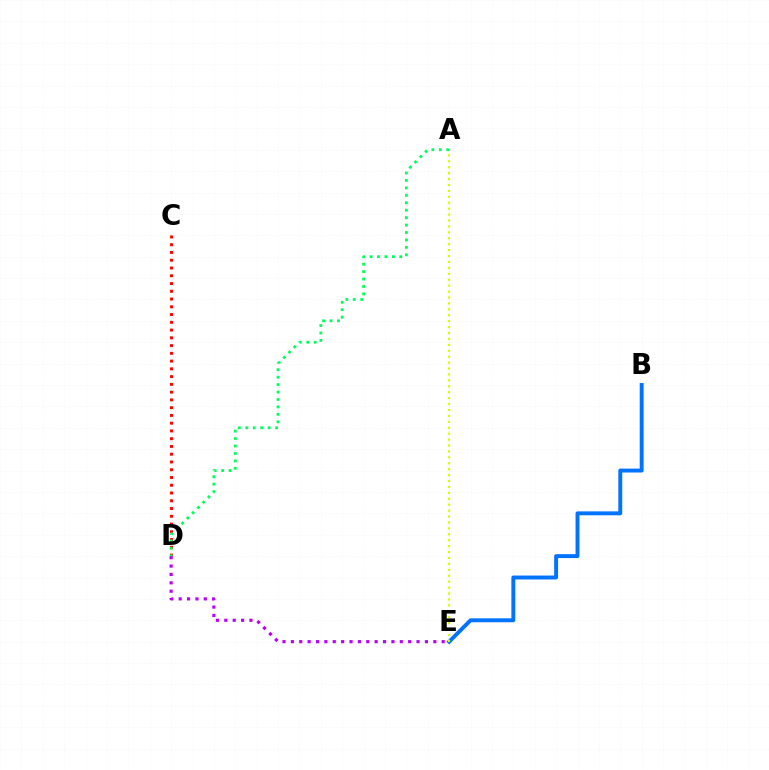{('B', 'E'): [{'color': '#0074ff', 'line_style': 'solid', 'thickness': 2.82}], ('C', 'D'): [{'color': '#ff0000', 'line_style': 'dotted', 'thickness': 2.11}], ('A', 'E'): [{'color': '#d1ff00', 'line_style': 'dotted', 'thickness': 1.61}], ('D', 'E'): [{'color': '#b900ff', 'line_style': 'dotted', 'thickness': 2.28}], ('A', 'D'): [{'color': '#00ff5c', 'line_style': 'dotted', 'thickness': 2.02}]}